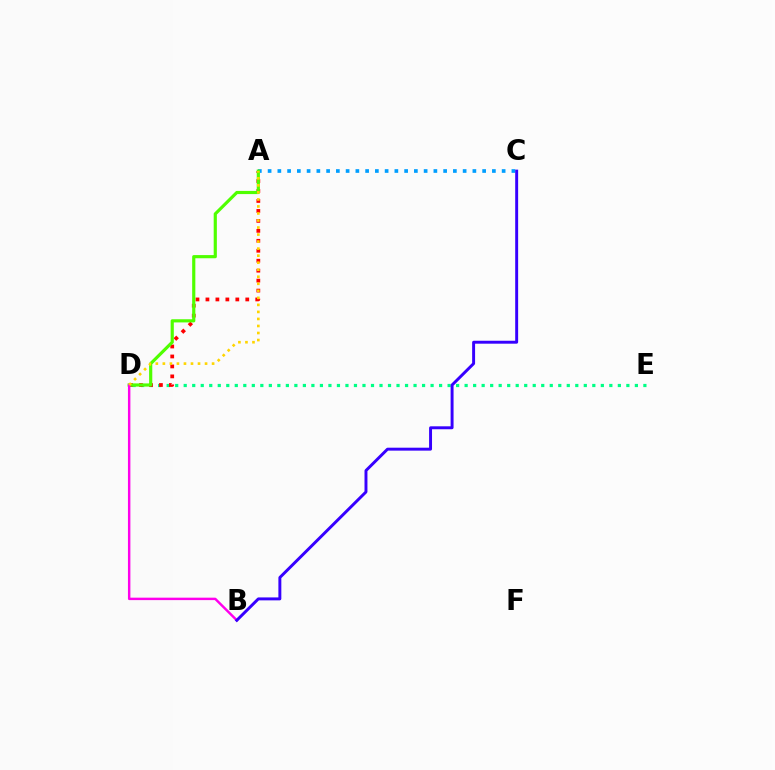{('D', 'E'): [{'color': '#00ff86', 'line_style': 'dotted', 'thickness': 2.31}], ('A', 'D'): [{'color': '#ff0000', 'line_style': 'dotted', 'thickness': 2.71}, {'color': '#4fff00', 'line_style': 'solid', 'thickness': 2.28}, {'color': '#ffd500', 'line_style': 'dotted', 'thickness': 1.91}], ('A', 'C'): [{'color': '#009eff', 'line_style': 'dotted', 'thickness': 2.65}], ('B', 'D'): [{'color': '#ff00ed', 'line_style': 'solid', 'thickness': 1.76}], ('B', 'C'): [{'color': '#3700ff', 'line_style': 'solid', 'thickness': 2.12}]}